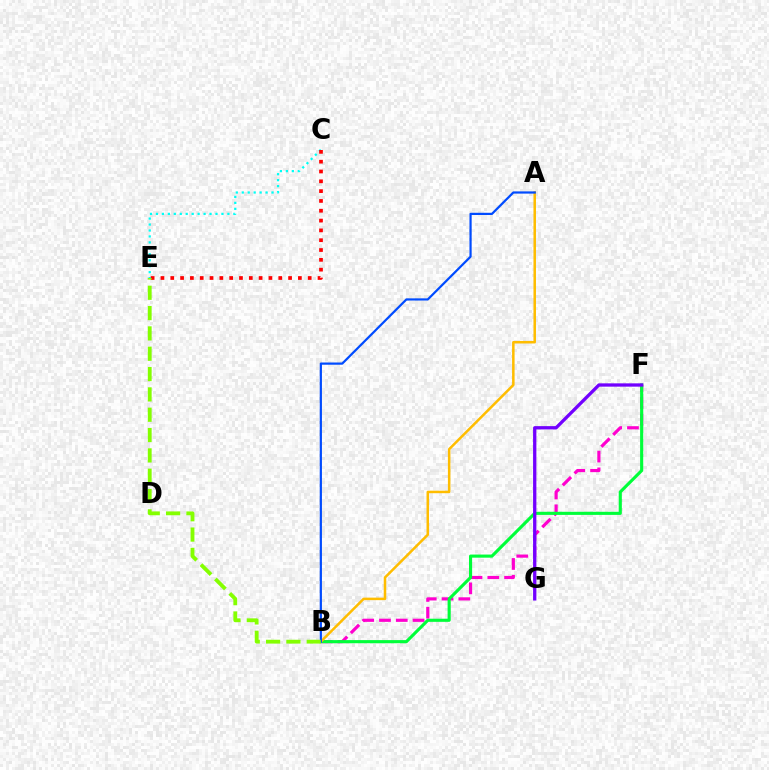{('C', 'E'): [{'color': '#00fff6', 'line_style': 'dotted', 'thickness': 1.62}, {'color': '#ff0000', 'line_style': 'dotted', 'thickness': 2.67}], ('B', 'F'): [{'color': '#ff00cf', 'line_style': 'dashed', 'thickness': 2.28}, {'color': '#00ff39', 'line_style': 'solid', 'thickness': 2.25}], ('A', 'B'): [{'color': '#ffbd00', 'line_style': 'solid', 'thickness': 1.81}, {'color': '#004bff', 'line_style': 'solid', 'thickness': 1.59}], ('B', 'E'): [{'color': '#84ff00', 'line_style': 'dashed', 'thickness': 2.76}], ('F', 'G'): [{'color': '#7200ff', 'line_style': 'solid', 'thickness': 2.37}]}